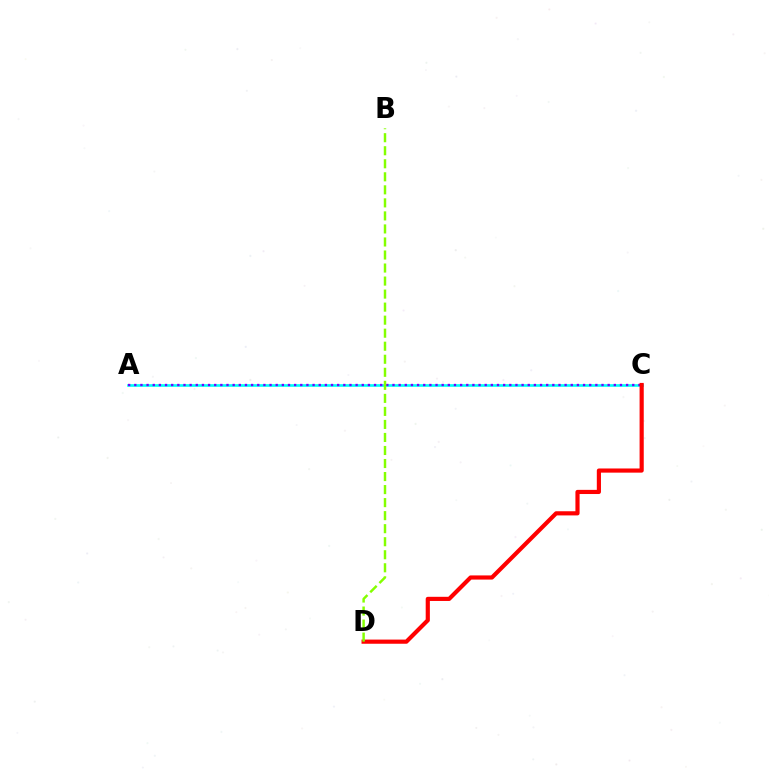{('A', 'C'): [{'color': '#00fff6', 'line_style': 'solid', 'thickness': 1.91}, {'color': '#7200ff', 'line_style': 'dotted', 'thickness': 1.67}], ('C', 'D'): [{'color': '#ff0000', 'line_style': 'solid', 'thickness': 3.0}], ('B', 'D'): [{'color': '#84ff00', 'line_style': 'dashed', 'thickness': 1.77}]}